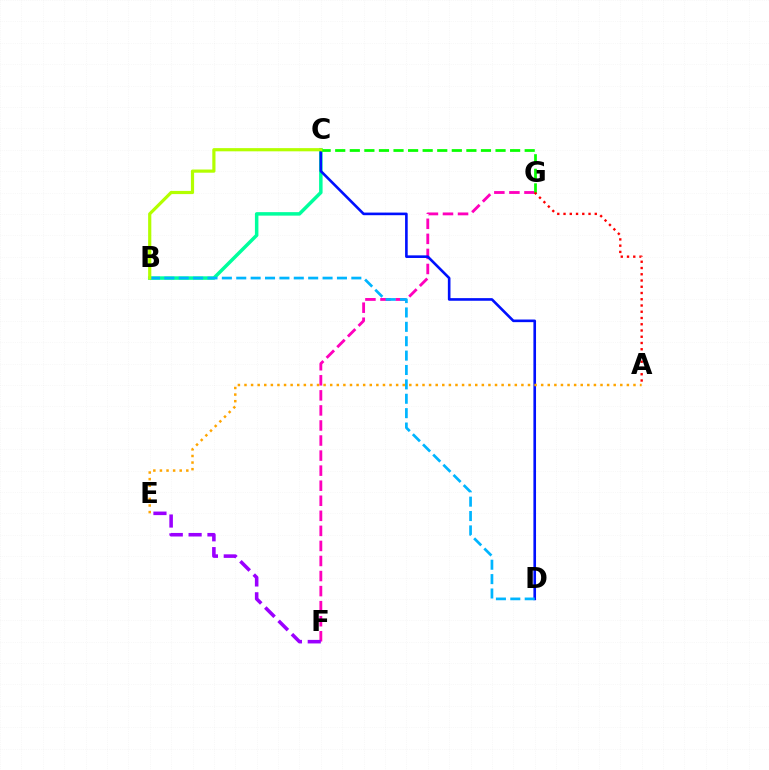{('B', 'C'): [{'color': '#00ff9d', 'line_style': 'solid', 'thickness': 2.52}, {'color': '#b3ff00', 'line_style': 'solid', 'thickness': 2.29}], ('F', 'G'): [{'color': '#ff00bd', 'line_style': 'dashed', 'thickness': 2.05}], ('C', 'D'): [{'color': '#0010ff', 'line_style': 'solid', 'thickness': 1.89}], ('C', 'G'): [{'color': '#08ff00', 'line_style': 'dashed', 'thickness': 1.98}], ('E', 'F'): [{'color': '#9b00ff', 'line_style': 'dashed', 'thickness': 2.56}], ('B', 'D'): [{'color': '#00b5ff', 'line_style': 'dashed', 'thickness': 1.95}], ('A', 'E'): [{'color': '#ffa500', 'line_style': 'dotted', 'thickness': 1.79}], ('A', 'G'): [{'color': '#ff0000', 'line_style': 'dotted', 'thickness': 1.7}]}